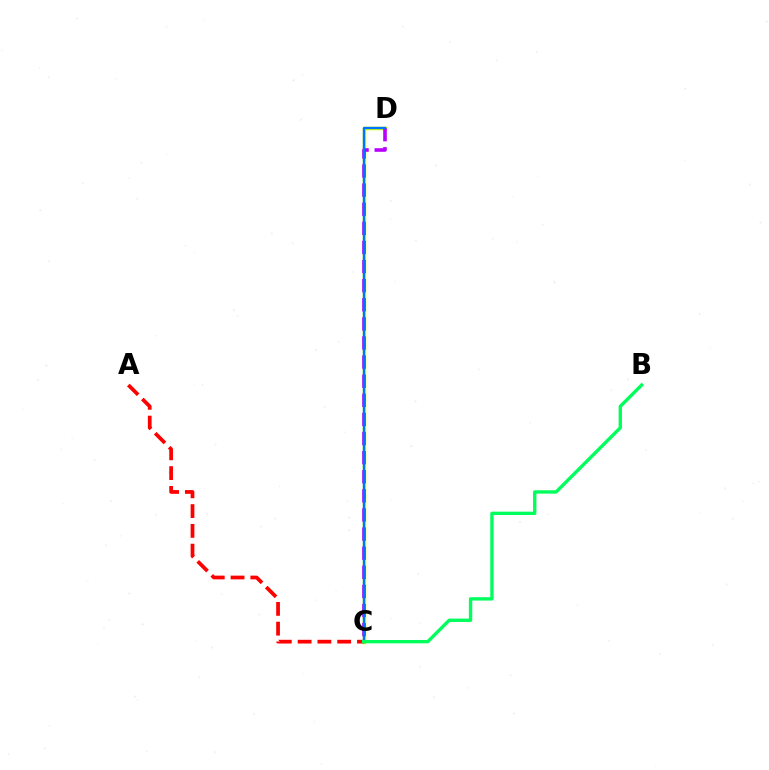{('C', 'D'): [{'color': '#d1ff00', 'line_style': 'solid', 'thickness': 2.52}, {'color': '#b900ff', 'line_style': 'dashed', 'thickness': 2.6}, {'color': '#0074ff', 'line_style': 'solid', 'thickness': 1.7}], ('A', 'C'): [{'color': '#ff0000', 'line_style': 'dashed', 'thickness': 2.69}], ('B', 'C'): [{'color': '#00ff5c', 'line_style': 'solid', 'thickness': 2.42}]}